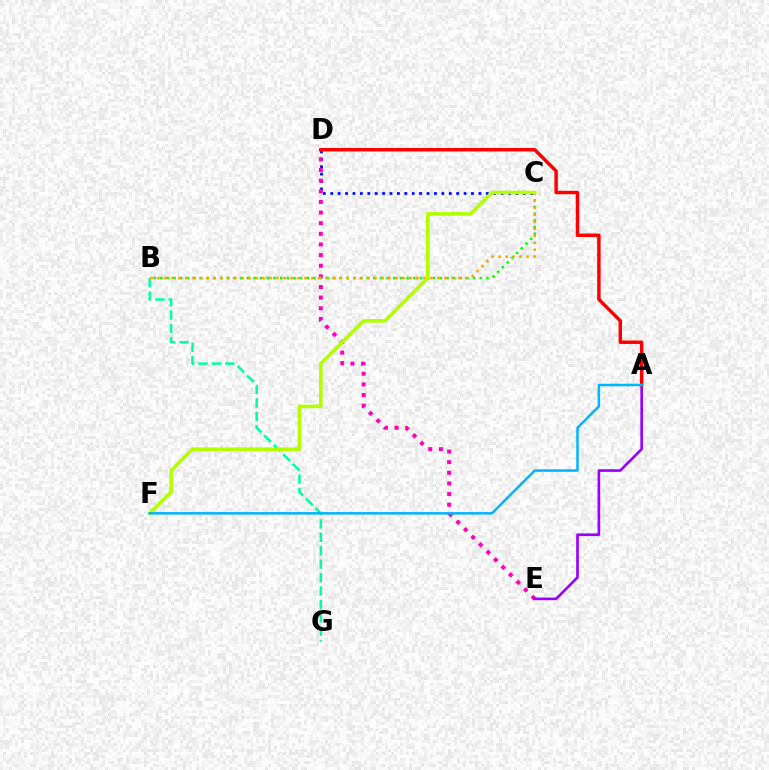{('C', 'D'): [{'color': '#0010ff', 'line_style': 'dotted', 'thickness': 2.01}], ('D', 'E'): [{'color': '#ff00bd', 'line_style': 'dotted', 'thickness': 2.89}], ('B', 'C'): [{'color': '#08ff00', 'line_style': 'dotted', 'thickness': 1.81}, {'color': '#ffa500', 'line_style': 'dotted', 'thickness': 1.9}], ('A', 'E'): [{'color': '#9b00ff', 'line_style': 'solid', 'thickness': 1.92}], ('B', 'G'): [{'color': '#00ff9d', 'line_style': 'dashed', 'thickness': 1.82}], ('A', 'D'): [{'color': '#ff0000', 'line_style': 'solid', 'thickness': 2.5}], ('C', 'F'): [{'color': '#b3ff00', 'line_style': 'solid', 'thickness': 2.58}], ('A', 'F'): [{'color': '#00b5ff', 'line_style': 'solid', 'thickness': 1.81}]}